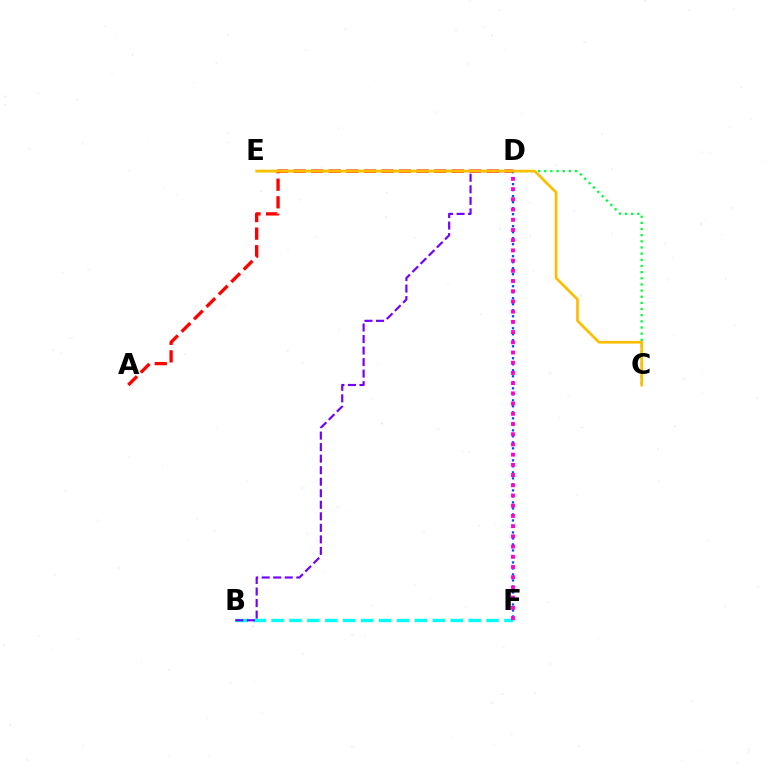{('A', 'D'): [{'color': '#ff0000', 'line_style': 'dashed', 'thickness': 2.39}], ('D', 'E'): [{'color': '#84ff00', 'line_style': 'dashed', 'thickness': 1.67}], ('B', 'F'): [{'color': '#00fff6', 'line_style': 'dashed', 'thickness': 2.43}], ('D', 'F'): [{'color': '#004bff', 'line_style': 'dotted', 'thickness': 1.63}, {'color': '#ff00cf', 'line_style': 'dotted', 'thickness': 2.78}], ('C', 'D'): [{'color': '#00ff39', 'line_style': 'dotted', 'thickness': 1.67}], ('B', 'D'): [{'color': '#7200ff', 'line_style': 'dashed', 'thickness': 1.57}], ('C', 'E'): [{'color': '#ffbd00', 'line_style': 'solid', 'thickness': 1.95}]}